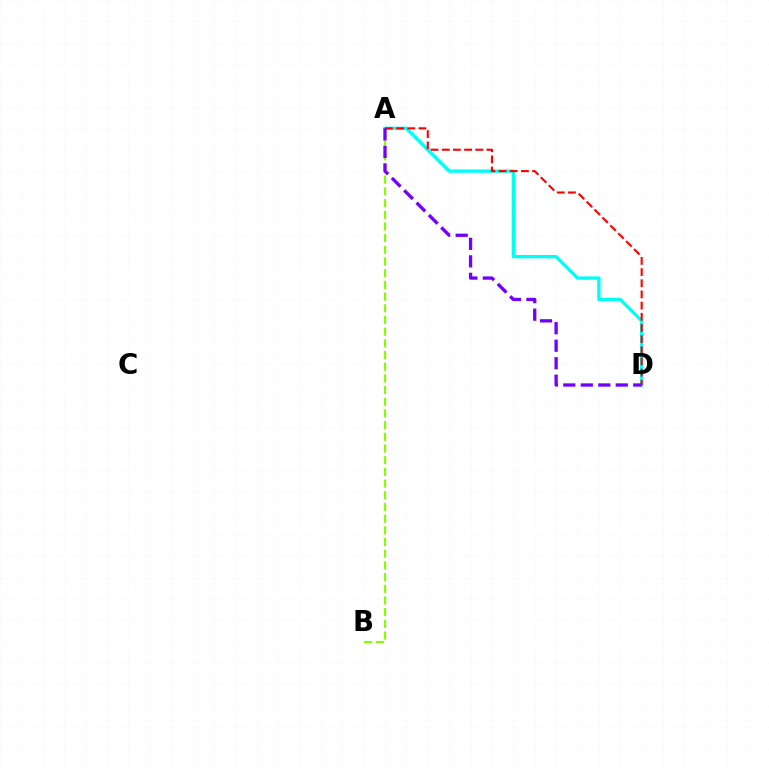{('A', 'B'): [{'color': '#84ff00', 'line_style': 'dashed', 'thickness': 1.59}], ('A', 'D'): [{'color': '#00fff6', 'line_style': 'solid', 'thickness': 2.4}, {'color': '#ff0000', 'line_style': 'dashed', 'thickness': 1.52}, {'color': '#7200ff', 'line_style': 'dashed', 'thickness': 2.38}]}